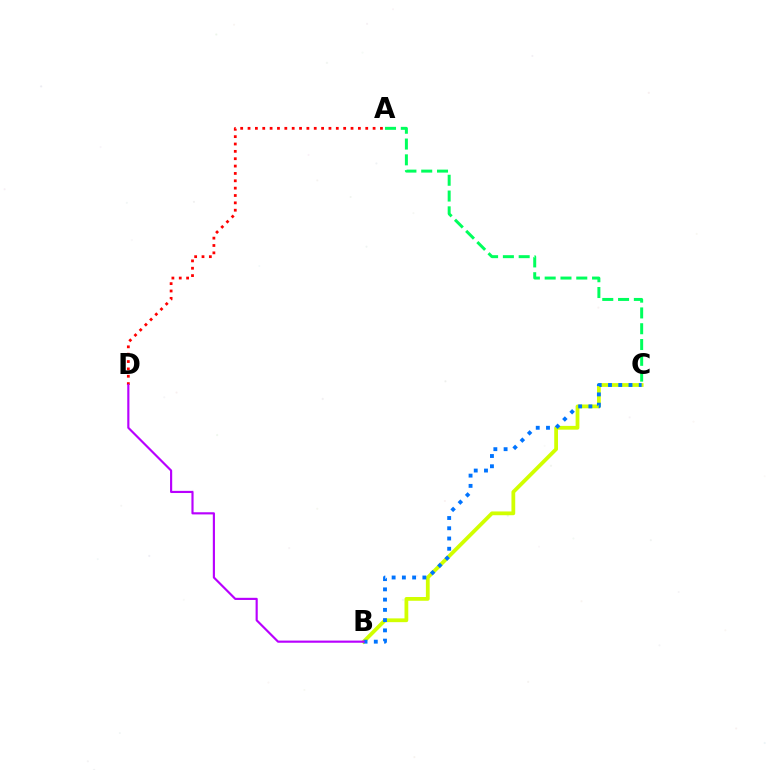{('B', 'C'): [{'color': '#d1ff00', 'line_style': 'solid', 'thickness': 2.71}, {'color': '#0074ff', 'line_style': 'dotted', 'thickness': 2.78}], ('A', 'C'): [{'color': '#00ff5c', 'line_style': 'dashed', 'thickness': 2.15}], ('A', 'D'): [{'color': '#ff0000', 'line_style': 'dotted', 'thickness': 2.0}], ('B', 'D'): [{'color': '#b900ff', 'line_style': 'solid', 'thickness': 1.55}]}